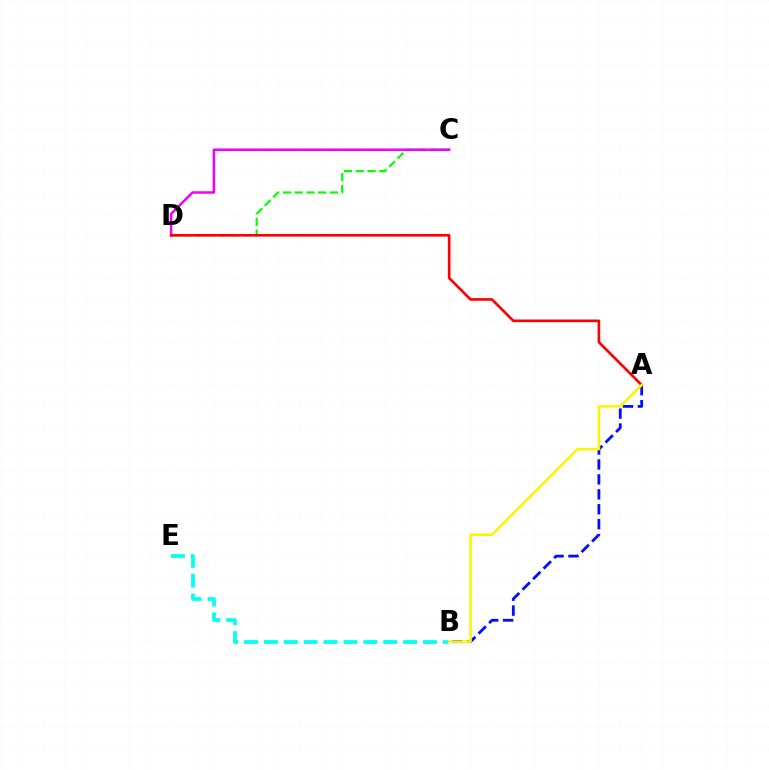{('B', 'E'): [{'color': '#00fff6', 'line_style': 'dashed', 'thickness': 2.7}], ('C', 'D'): [{'color': '#08ff00', 'line_style': 'dashed', 'thickness': 1.6}, {'color': '#ee00ff', 'line_style': 'solid', 'thickness': 1.8}], ('A', 'B'): [{'color': '#0010ff', 'line_style': 'dashed', 'thickness': 2.03}, {'color': '#fcf500', 'line_style': 'solid', 'thickness': 1.82}], ('A', 'D'): [{'color': '#ff0000', 'line_style': 'solid', 'thickness': 1.91}]}